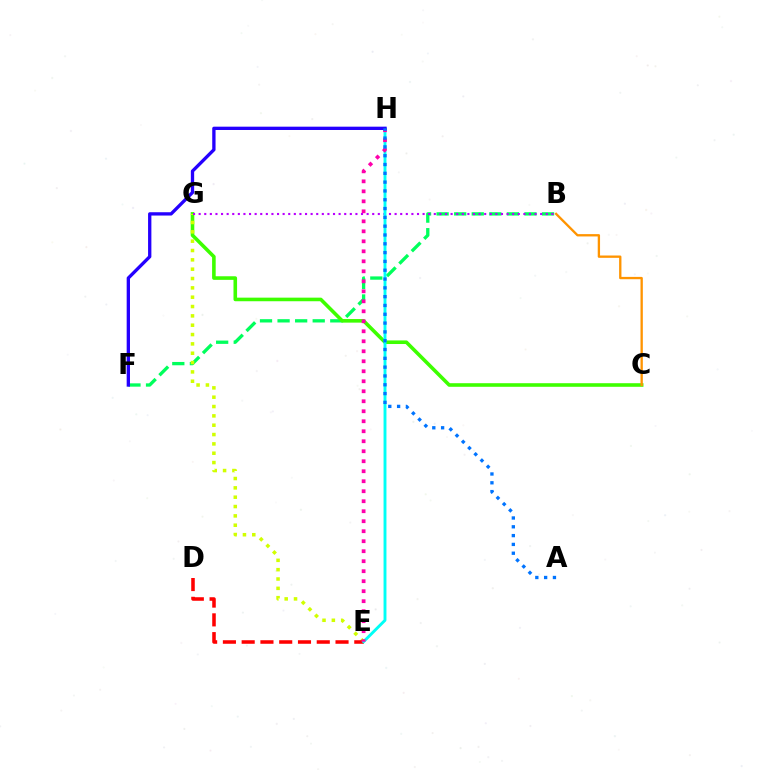{('B', 'F'): [{'color': '#00ff5c', 'line_style': 'dashed', 'thickness': 2.39}], ('C', 'G'): [{'color': '#3dff00', 'line_style': 'solid', 'thickness': 2.58}], ('E', 'G'): [{'color': '#d1ff00', 'line_style': 'dotted', 'thickness': 2.54}], ('B', 'G'): [{'color': '#b900ff', 'line_style': 'dotted', 'thickness': 1.52}], ('D', 'E'): [{'color': '#ff0000', 'line_style': 'dashed', 'thickness': 2.55}], ('E', 'H'): [{'color': '#00fff6', 'line_style': 'solid', 'thickness': 2.09}, {'color': '#ff00ac', 'line_style': 'dotted', 'thickness': 2.72}], ('F', 'H'): [{'color': '#2500ff', 'line_style': 'solid', 'thickness': 2.39}], ('B', 'C'): [{'color': '#ff9400', 'line_style': 'solid', 'thickness': 1.68}], ('A', 'H'): [{'color': '#0074ff', 'line_style': 'dotted', 'thickness': 2.39}]}